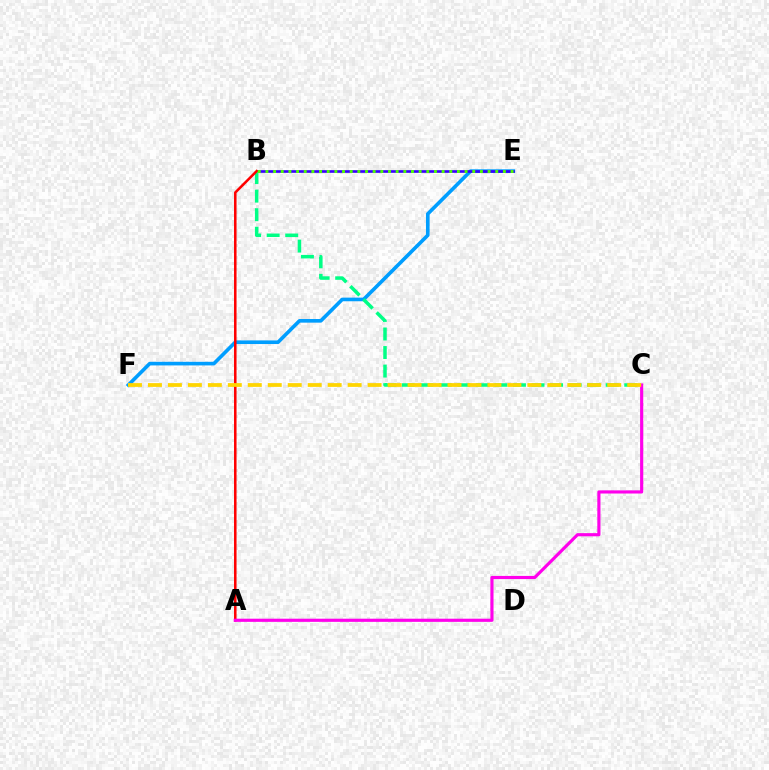{('E', 'F'): [{'color': '#009eff', 'line_style': 'solid', 'thickness': 2.61}], ('B', 'E'): [{'color': '#3700ff', 'line_style': 'solid', 'thickness': 1.9}, {'color': '#4fff00', 'line_style': 'dotted', 'thickness': 2.08}], ('B', 'C'): [{'color': '#00ff86', 'line_style': 'dashed', 'thickness': 2.52}], ('A', 'B'): [{'color': '#ff0000', 'line_style': 'solid', 'thickness': 1.82}], ('A', 'C'): [{'color': '#ff00ed', 'line_style': 'solid', 'thickness': 2.27}], ('C', 'F'): [{'color': '#ffd500', 'line_style': 'dashed', 'thickness': 2.71}]}